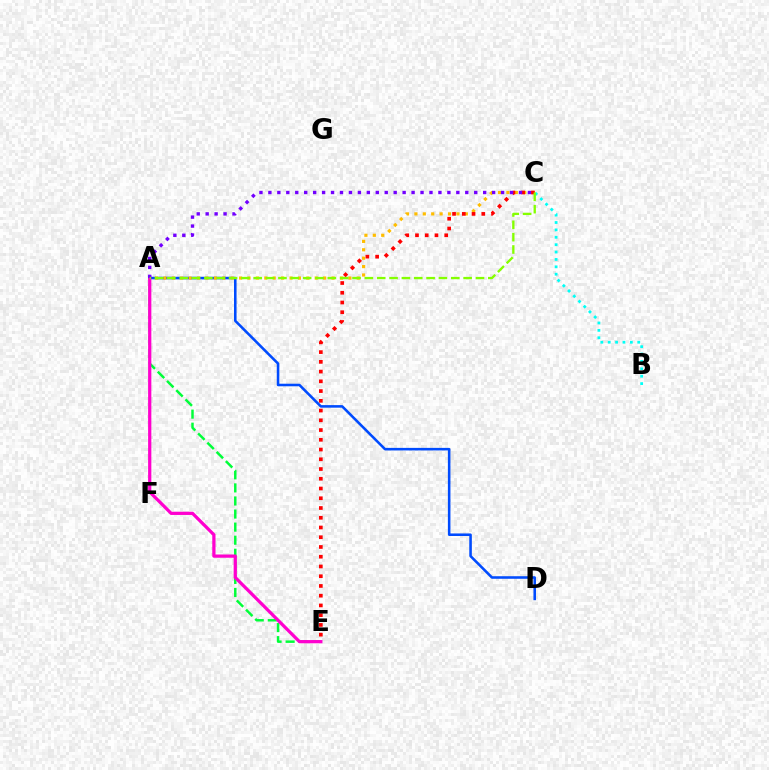{('A', 'E'): [{'color': '#00ff39', 'line_style': 'dashed', 'thickness': 1.78}, {'color': '#ff00cf', 'line_style': 'solid', 'thickness': 2.33}], ('A', 'D'): [{'color': '#004bff', 'line_style': 'solid', 'thickness': 1.85}], ('B', 'C'): [{'color': '#00fff6', 'line_style': 'dotted', 'thickness': 2.01}], ('A', 'C'): [{'color': '#ffbd00', 'line_style': 'dotted', 'thickness': 2.28}, {'color': '#7200ff', 'line_style': 'dotted', 'thickness': 2.43}, {'color': '#84ff00', 'line_style': 'dashed', 'thickness': 1.68}], ('C', 'E'): [{'color': '#ff0000', 'line_style': 'dotted', 'thickness': 2.65}]}